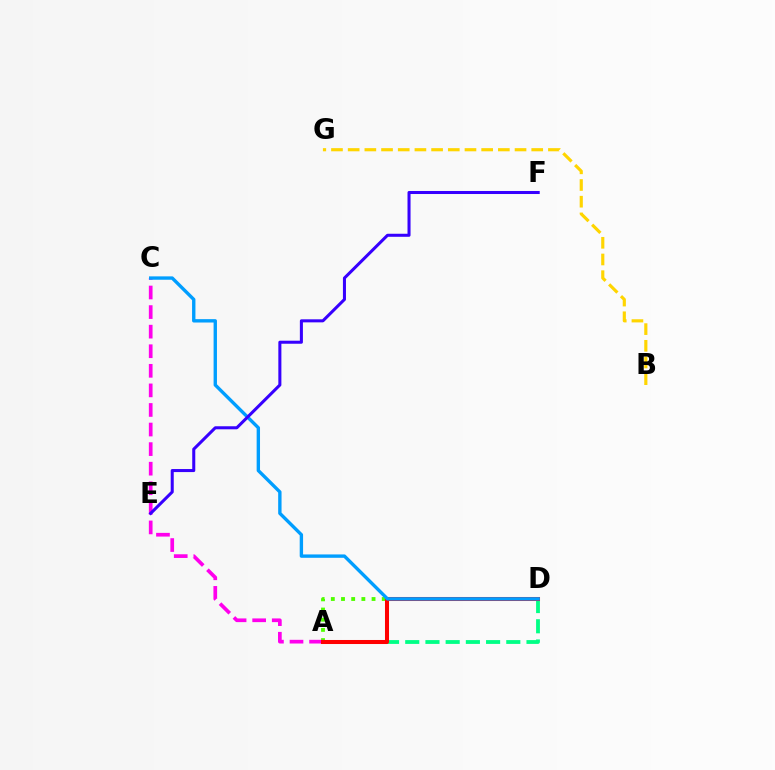{('A', 'D'): [{'color': '#00ff86', 'line_style': 'dashed', 'thickness': 2.75}, {'color': '#4fff00', 'line_style': 'dotted', 'thickness': 2.77}, {'color': '#ff0000', 'line_style': 'solid', 'thickness': 2.91}], ('A', 'C'): [{'color': '#ff00ed', 'line_style': 'dashed', 'thickness': 2.66}], ('B', 'G'): [{'color': '#ffd500', 'line_style': 'dashed', 'thickness': 2.27}], ('C', 'D'): [{'color': '#009eff', 'line_style': 'solid', 'thickness': 2.43}], ('E', 'F'): [{'color': '#3700ff', 'line_style': 'solid', 'thickness': 2.19}]}